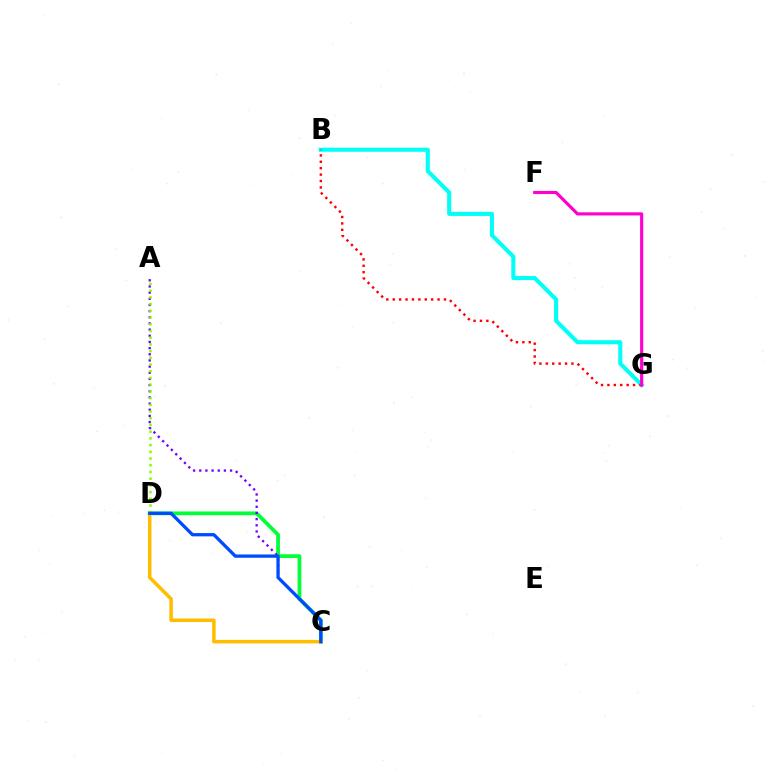{('C', 'D'): [{'color': '#00ff39', 'line_style': 'solid', 'thickness': 2.71}, {'color': '#ffbd00', 'line_style': 'solid', 'thickness': 2.53}, {'color': '#004bff', 'line_style': 'solid', 'thickness': 2.36}], ('B', 'G'): [{'color': '#00fff6', 'line_style': 'solid', 'thickness': 2.93}, {'color': '#ff0000', 'line_style': 'dotted', 'thickness': 1.74}], ('A', 'C'): [{'color': '#7200ff', 'line_style': 'dotted', 'thickness': 1.67}], ('A', 'D'): [{'color': '#84ff00', 'line_style': 'dotted', 'thickness': 1.82}], ('F', 'G'): [{'color': '#ff00cf', 'line_style': 'solid', 'thickness': 2.27}]}